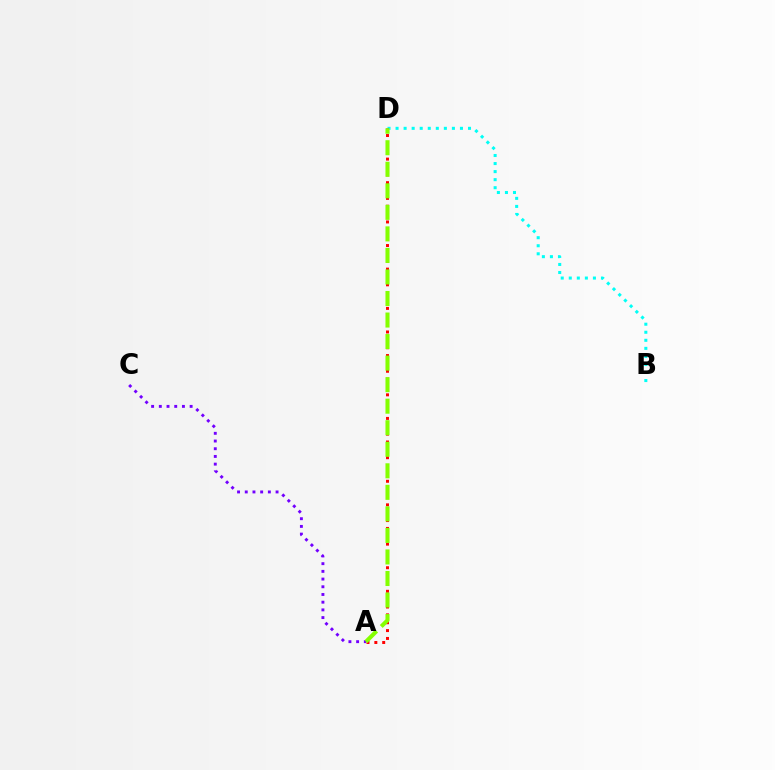{('B', 'D'): [{'color': '#00fff6', 'line_style': 'dotted', 'thickness': 2.19}], ('A', 'C'): [{'color': '#7200ff', 'line_style': 'dotted', 'thickness': 2.09}], ('A', 'D'): [{'color': '#ff0000', 'line_style': 'dotted', 'thickness': 2.14}, {'color': '#84ff00', 'line_style': 'dashed', 'thickness': 2.93}]}